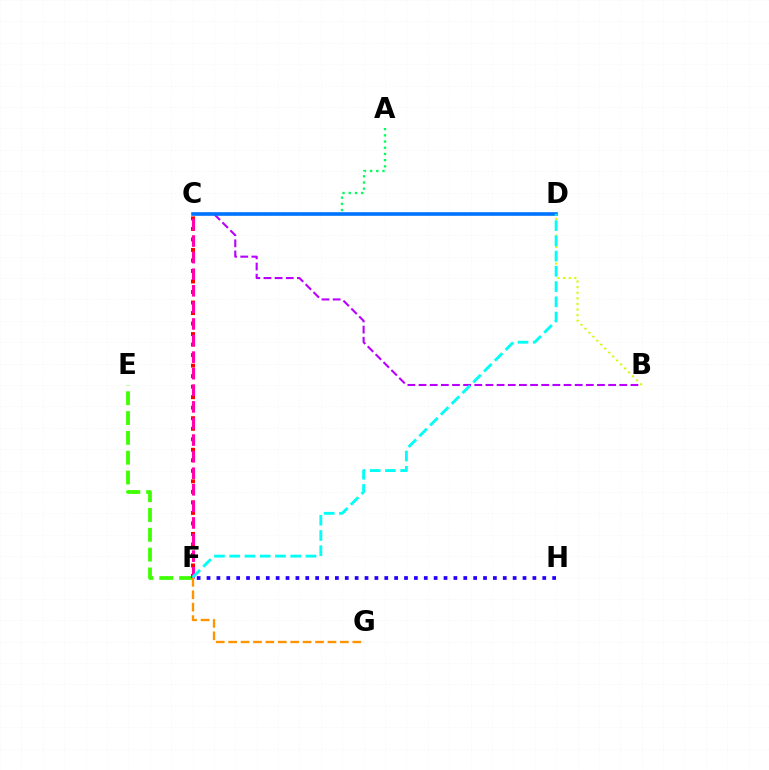{('E', 'F'): [{'color': '#3dff00', 'line_style': 'dashed', 'thickness': 2.69}], ('F', 'H'): [{'color': '#2500ff', 'line_style': 'dotted', 'thickness': 2.68}], ('C', 'F'): [{'color': '#ff0000', 'line_style': 'dotted', 'thickness': 2.86}, {'color': '#ff00ac', 'line_style': 'dashed', 'thickness': 2.25}], ('A', 'C'): [{'color': '#00ff5c', 'line_style': 'dotted', 'thickness': 1.68}], ('B', 'C'): [{'color': '#b900ff', 'line_style': 'dashed', 'thickness': 1.52}], ('F', 'G'): [{'color': '#ff9400', 'line_style': 'dashed', 'thickness': 1.69}], ('B', 'D'): [{'color': '#d1ff00', 'line_style': 'dotted', 'thickness': 1.52}], ('C', 'D'): [{'color': '#0074ff', 'line_style': 'solid', 'thickness': 2.61}], ('D', 'F'): [{'color': '#00fff6', 'line_style': 'dashed', 'thickness': 2.07}]}